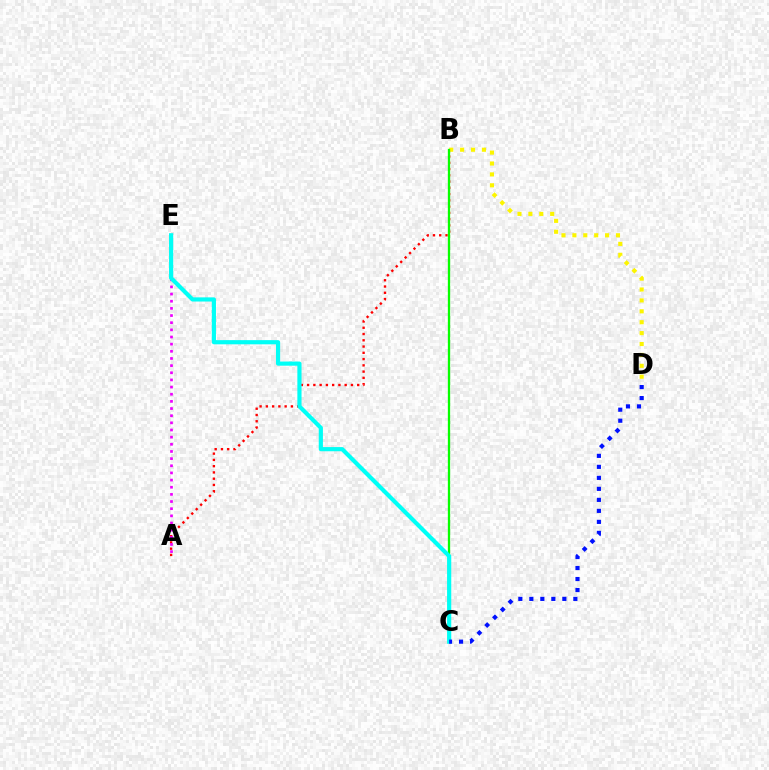{('A', 'B'): [{'color': '#ff0000', 'line_style': 'dotted', 'thickness': 1.7}], ('B', 'D'): [{'color': '#fcf500', 'line_style': 'dotted', 'thickness': 2.96}], ('B', 'C'): [{'color': '#08ff00', 'line_style': 'solid', 'thickness': 1.66}], ('A', 'E'): [{'color': '#ee00ff', 'line_style': 'dotted', 'thickness': 1.94}], ('C', 'E'): [{'color': '#00fff6', 'line_style': 'solid', 'thickness': 3.0}], ('C', 'D'): [{'color': '#0010ff', 'line_style': 'dotted', 'thickness': 2.99}]}